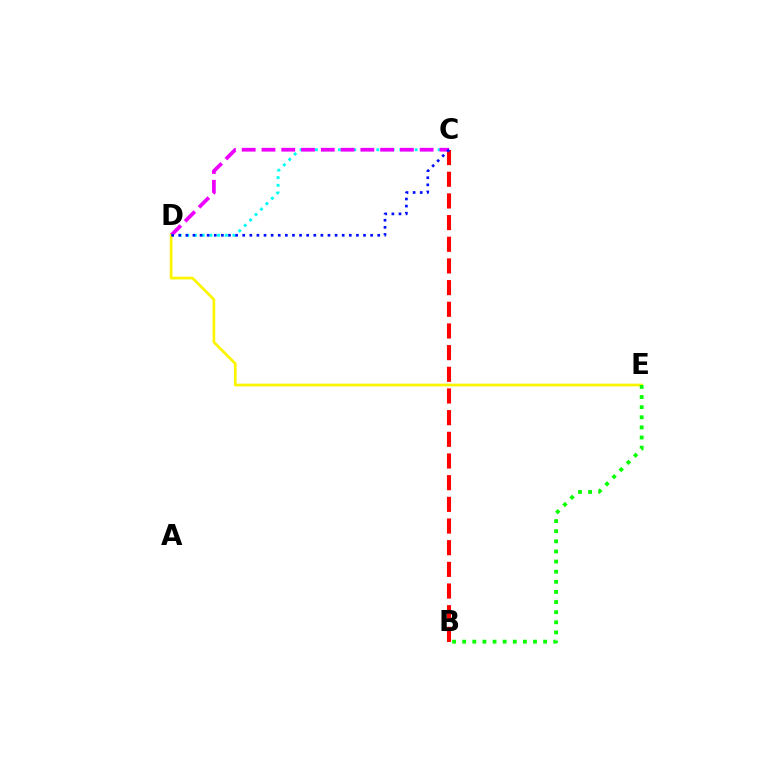{('B', 'C'): [{'color': '#ff0000', 'line_style': 'dashed', 'thickness': 2.94}], ('C', 'D'): [{'color': '#00fff6', 'line_style': 'dotted', 'thickness': 2.08}, {'color': '#ee00ff', 'line_style': 'dashed', 'thickness': 2.69}, {'color': '#0010ff', 'line_style': 'dotted', 'thickness': 1.93}], ('D', 'E'): [{'color': '#fcf500', 'line_style': 'solid', 'thickness': 1.95}], ('B', 'E'): [{'color': '#08ff00', 'line_style': 'dotted', 'thickness': 2.75}]}